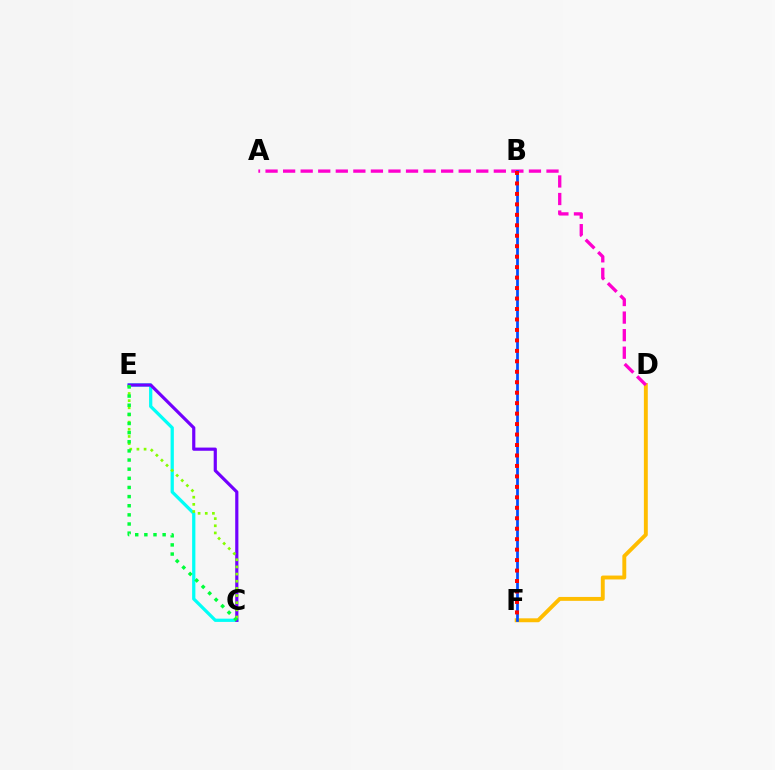{('C', 'E'): [{'color': '#00fff6', 'line_style': 'solid', 'thickness': 2.35}, {'color': '#7200ff', 'line_style': 'solid', 'thickness': 2.29}, {'color': '#84ff00', 'line_style': 'dotted', 'thickness': 1.94}, {'color': '#00ff39', 'line_style': 'dotted', 'thickness': 2.48}], ('D', 'F'): [{'color': '#ffbd00', 'line_style': 'solid', 'thickness': 2.81}], ('A', 'D'): [{'color': '#ff00cf', 'line_style': 'dashed', 'thickness': 2.39}], ('B', 'F'): [{'color': '#004bff', 'line_style': 'solid', 'thickness': 1.97}, {'color': '#ff0000', 'line_style': 'dotted', 'thickness': 2.84}]}